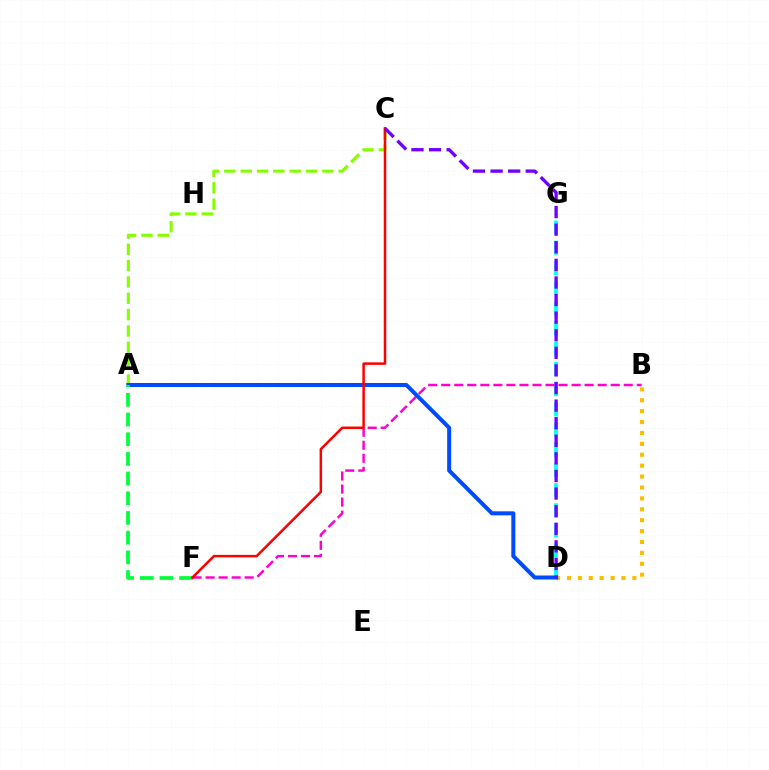{('A', 'C'): [{'color': '#84ff00', 'line_style': 'dashed', 'thickness': 2.22}], ('B', 'D'): [{'color': '#ffbd00', 'line_style': 'dotted', 'thickness': 2.96}], ('D', 'G'): [{'color': '#00fff6', 'line_style': 'dashed', 'thickness': 2.74}], ('B', 'F'): [{'color': '#ff00cf', 'line_style': 'dashed', 'thickness': 1.77}], ('A', 'D'): [{'color': '#004bff', 'line_style': 'solid', 'thickness': 2.89}], ('A', 'F'): [{'color': '#00ff39', 'line_style': 'dashed', 'thickness': 2.68}], ('C', 'F'): [{'color': '#ff0000', 'line_style': 'solid', 'thickness': 1.8}], ('C', 'D'): [{'color': '#7200ff', 'line_style': 'dashed', 'thickness': 2.39}]}